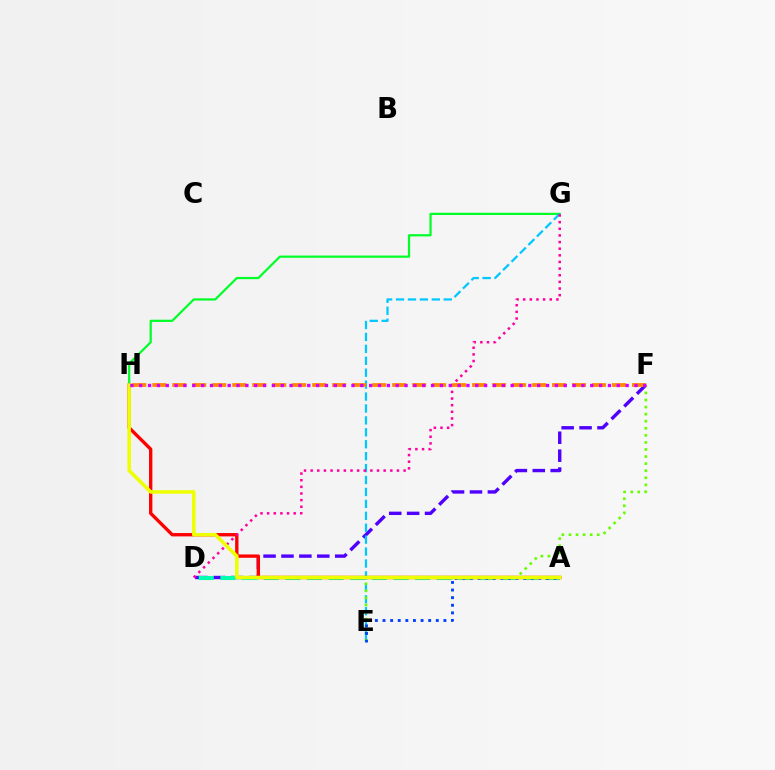{('G', 'H'): [{'color': '#00ff27', 'line_style': 'solid', 'thickness': 1.6}], ('D', 'F'): [{'color': '#4f00ff', 'line_style': 'dashed', 'thickness': 2.43}], ('E', 'G'): [{'color': '#00c7ff', 'line_style': 'dashed', 'thickness': 1.62}], ('A', 'D'): [{'color': '#00ffaf', 'line_style': 'dashed', 'thickness': 2.94}], ('A', 'H'): [{'color': '#ff0000', 'line_style': 'solid', 'thickness': 2.41}, {'color': '#eeff00', 'line_style': 'solid', 'thickness': 2.55}], ('E', 'F'): [{'color': '#66ff00', 'line_style': 'dotted', 'thickness': 1.92}], ('D', 'G'): [{'color': '#ff00a0', 'line_style': 'dotted', 'thickness': 1.8}], ('A', 'E'): [{'color': '#003fff', 'line_style': 'dotted', 'thickness': 2.07}], ('F', 'H'): [{'color': '#ff8800', 'line_style': 'dashed', 'thickness': 2.72}, {'color': '#d600ff', 'line_style': 'dotted', 'thickness': 2.4}]}